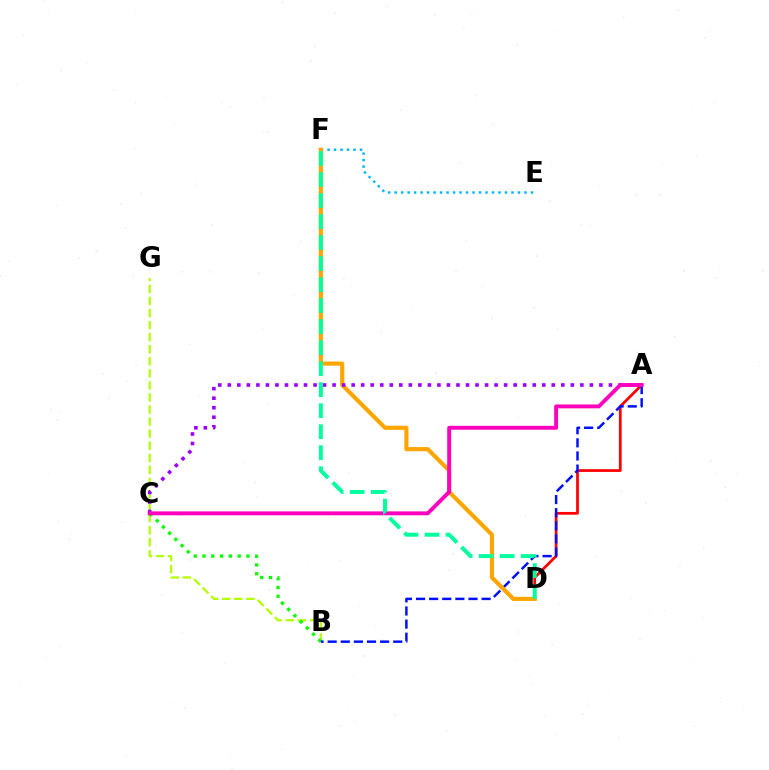{('A', 'D'): [{'color': '#ff0000', 'line_style': 'solid', 'thickness': 1.98}], ('E', 'F'): [{'color': '#00b5ff', 'line_style': 'dotted', 'thickness': 1.76}], ('B', 'G'): [{'color': '#b3ff00', 'line_style': 'dashed', 'thickness': 1.64}], ('B', 'C'): [{'color': '#08ff00', 'line_style': 'dotted', 'thickness': 2.39}], ('A', 'B'): [{'color': '#0010ff', 'line_style': 'dashed', 'thickness': 1.78}], ('D', 'F'): [{'color': '#ffa500', 'line_style': 'solid', 'thickness': 2.98}, {'color': '#00ff9d', 'line_style': 'dashed', 'thickness': 2.85}], ('A', 'C'): [{'color': '#9b00ff', 'line_style': 'dotted', 'thickness': 2.59}, {'color': '#ff00bd', 'line_style': 'solid', 'thickness': 2.8}]}